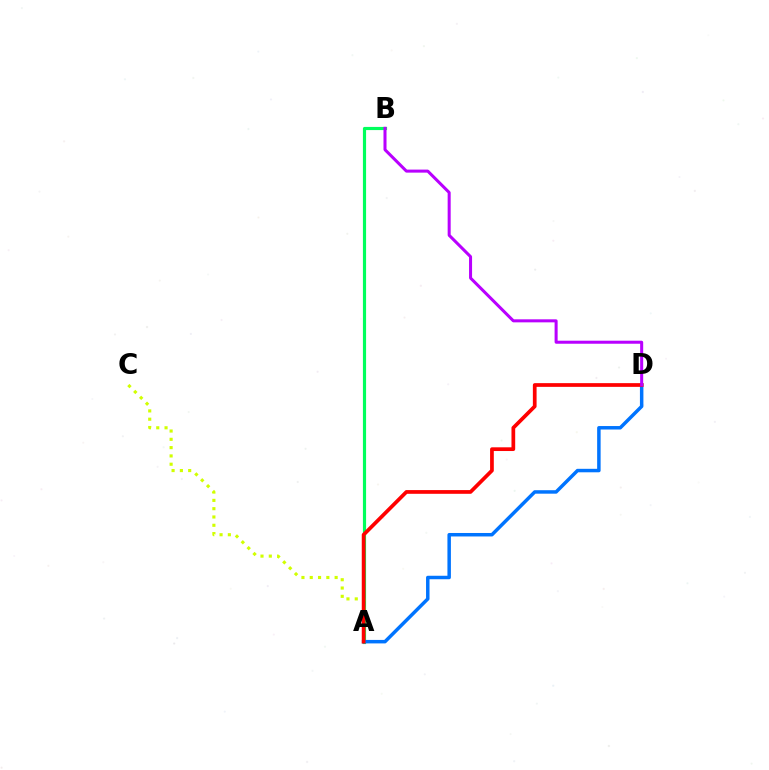{('A', 'B'): [{'color': '#00ff5c', 'line_style': 'solid', 'thickness': 2.28}], ('A', 'C'): [{'color': '#d1ff00', 'line_style': 'dotted', 'thickness': 2.26}], ('A', 'D'): [{'color': '#0074ff', 'line_style': 'solid', 'thickness': 2.5}, {'color': '#ff0000', 'line_style': 'solid', 'thickness': 2.68}], ('B', 'D'): [{'color': '#b900ff', 'line_style': 'solid', 'thickness': 2.18}]}